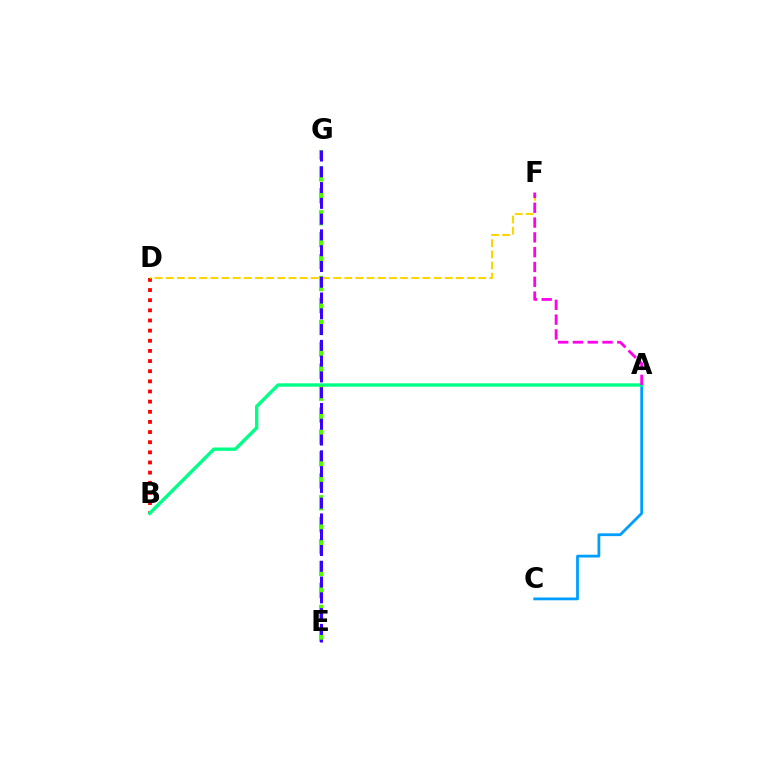{('B', 'D'): [{'color': '#ff0000', 'line_style': 'dotted', 'thickness': 2.76}], ('D', 'F'): [{'color': '#ffd500', 'line_style': 'dashed', 'thickness': 1.52}], ('A', 'C'): [{'color': '#009eff', 'line_style': 'solid', 'thickness': 2.01}], ('A', 'B'): [{'color': '#00ff86', 'line_style': 'solid', 'thickness': 2.43}], ('E', 'G'): [{'color': '#4fff00', 'line_style': 'dashed', 'thickness': 2.98}, {'color': '#3700ff', 'line_style': 'dashed', 'thickness': 2.14}], ('A', 'F'): [{'color': '#ff00ed', 'line_style': 'dashed', 'thickness': 2.01}]}